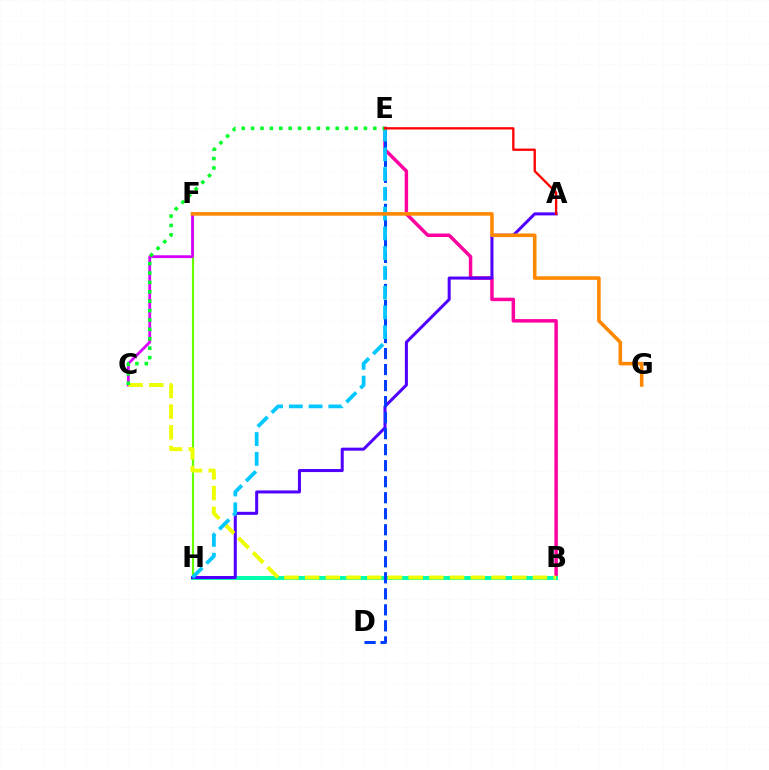{('B', 'E'): [{'color': '#ff00a0', 'line_style': 'solid', 'thickness': 2.5}], ('B', 'H'): [{'color': '#00ffaf', 'line_style': 'solid', 'thickness': 2.86}], ('F', 'H'): [{'color': '#66ff00', 'line_style': 'solid', 'thickness': 1.57}], ('A', 'H'): [{'color': '#4f00ff', 'line_style': 'solid', 'thickness': 2.18}], ('C', 'F'): [{'color': '#d600ff', 'line_style': 'solid', 'thickness': 2.01}], ('B', 'C'): [{'color': '#eeff00', 'line_style': 'dashed', 'thickness': 2.81}], ('D', 'E'): [{'color': '#003fff', 'line_style': 'dashed', 'thickness': 2.18}], ('E', 'H'): [{'color': '#00c7ff', 'line_style': 'dashed', 'thickness': 2.68}], ('F', 'G'): [{'color': '#ff8800', 'line_style': 'solid', 'thickness': 2.57}], ('C', 'E'): [{'color': '#00ff27', 'line_style': 'dotted', 'thickness': 2.55}], ('A', 'E'): [{'color': '#ff0000', 'line_style': 'solid', 'thickness': 1.67}]}